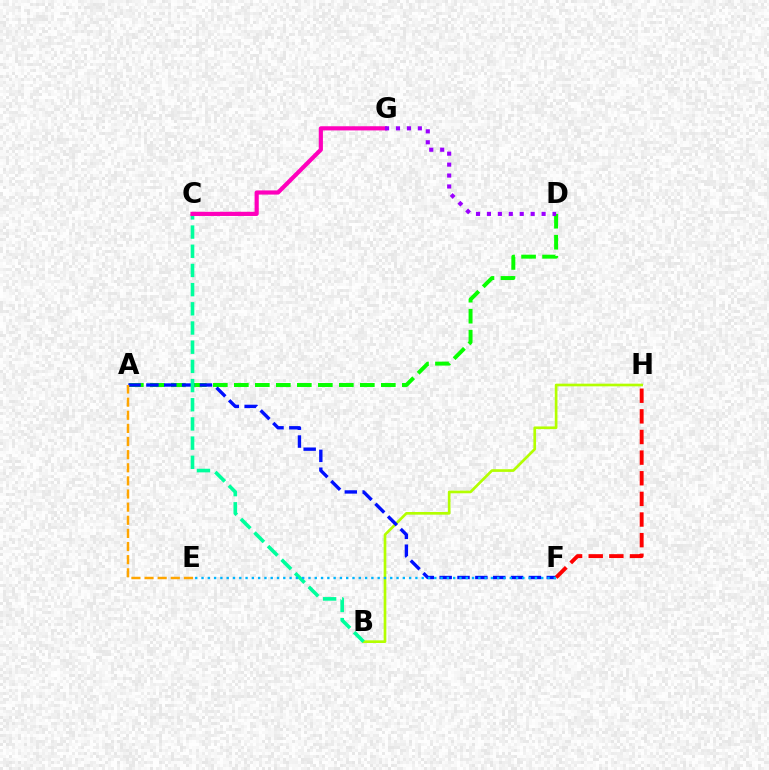{('B', 'H'): [{'color': '#b3ff00', 'line_style': 'solid', 'thickness': 1.92}], ('A', 'D'): [{'color': '#08ff00', 'line_style': 'dashed', 'thickness': 2.85}], ('A', 'F'): [{'color': '#0010ff', 'line_style': 'dashed', 'thickness': 2.43}], ('F', 'H'): [{'color': '#ff0000', 'line_style': 'dashed', 'thickness': 2.8}], ('B', 'C'): [{'color': '#00ff9d', 'line_style': 'dashed', 'thickness': 2.61}], ('C', 'G'): [{'color': '#ff00bd', 'line_style': 'solid', 'thickness': 3.0}], ('E', 'F'): [{'color': '#00b5ff', 'line_style': 'dotted', 'thickness': 1.71}], ('D', 'G'): [{'color': '#9b00ff', 'line_style': 'dotted', 'thickness': 2.97}], ('A', 'E'): [{'color': '#ffa500', 'line_style': 'dashed', 'thickness': 1.78}]}